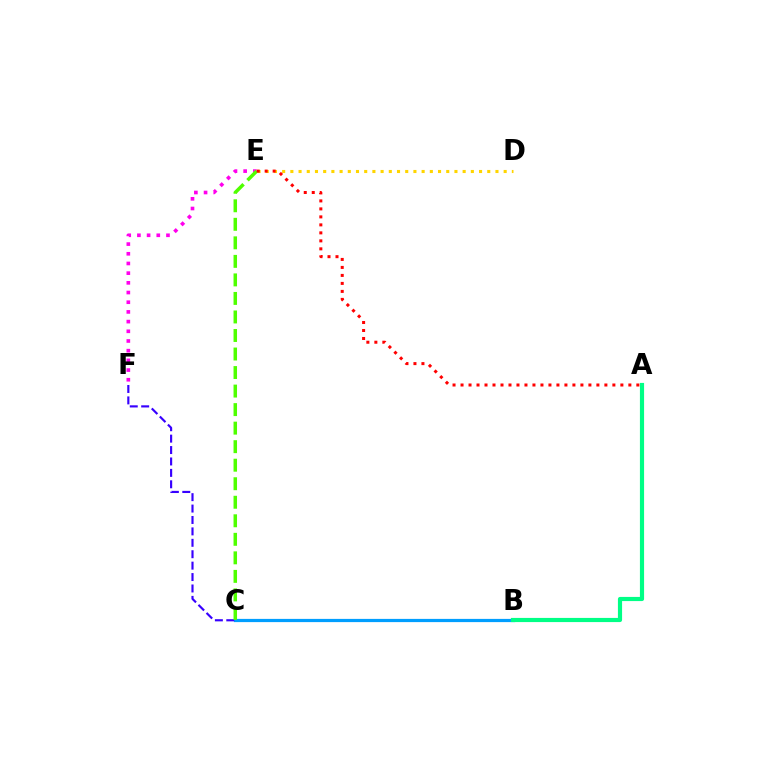{('D', 'E'): [{'color': '#ffd500', 'line_style': 'dotted', 'thickness': 2.23}], ('B', 'C'): [{'color': '#009eff', 'line_style': 'solid', 'thickness': 2.32}], ('E', 'F'): [{'color': '#ff00ed', 'line_style': 'dotted', 'thickness': 2.63}], ('A', 'B'): [{'color': '#00ff86', 'line_style': 'solid', 'thickness': 3.0}], ('C', 'F'): [{'color': '#3700ff', 'line_style': 'dashed', 'thickness': 1.55}], ('C', 'E'): [{'color': '#4fff00', 'line_style': 'dashed', 'thickness': 2.52}], ('A', 'E'): [{'color': '#ff0000', 'line_style': 'dotted', 'thickness': 2.17}]}